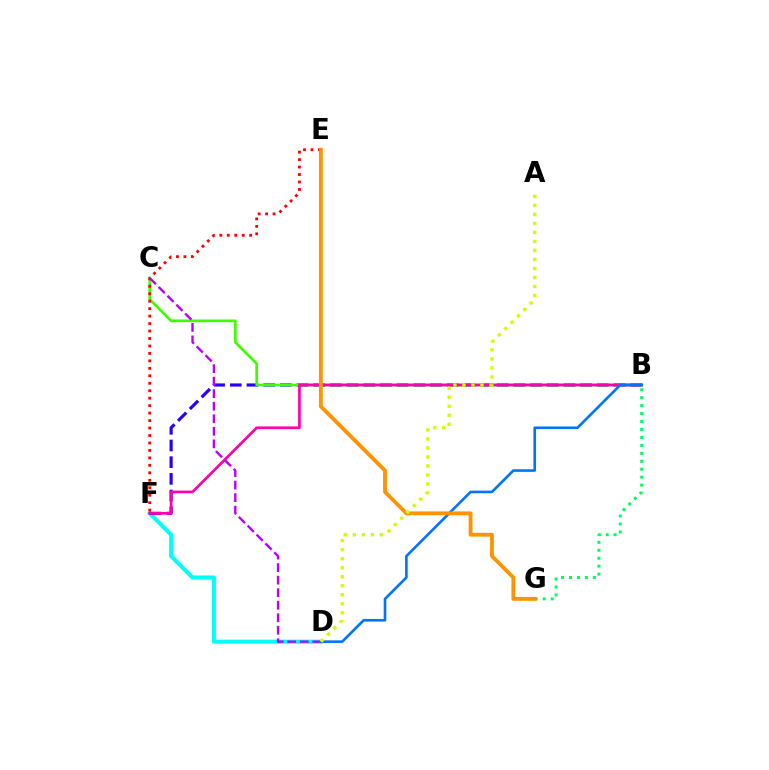{('D', 'F'): [{'color': '#00fff6', 'line_style': 'solid', 'thickness': 2.91}], ('B', 'F'): [{'color': '#2500ff', 'line_style': 'dashed', 'thickness': 2.27}, {'color': '#ff00ac', 'line_style': 'solid', 'thickness': 1.95}], ('B', 'C'): [{'color': '#3dff00', 'line_style': 'solid', 'thickness': 1.95}], ('B', 'G'): [{'color': '#00ff5c', 'line_style': 'dotted', 'thickness': 2.16}], ('E', 'F'): [{'color': '#ff0000', 'line_style': 'dotted', 'thickness': 2.03}], ('C', 'D'): [{'color': '#b900ff', 'line_style': 'dashed', 'thickness': 1.7}], ('B', 'D'): [{'color': '#0074ff', 'line_style': 'solid', 'thickness': 1.89}], ('E', 'G'): [{'color': '#ff9400', 'line_style': 'solid', 'thickness': 2.77}], ('A', 'D'): [{'color': '#d1ff00', 'line_style': 'dotted', 'thickness': 2.45}]}